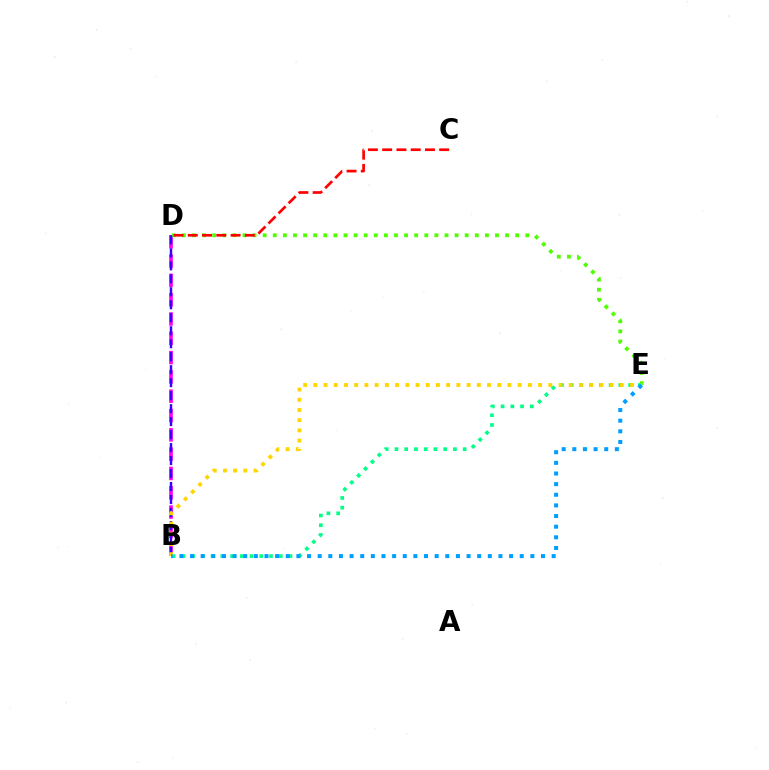{('B', 'D'): [{'color': '#ff00ed', 'line_style': 'dashed', 'thickness': 2.62}, {'color': '#3700ff', 'line_style': 'dashed', 'thickness': 1.76}], ('D', 'E'): [{'color': '#4fff00', 'line_style': 'dotted', 'thickness': 2.74}], ('B', 'E'): [{'color': '#00ff86', 'line_style': 'dotted', 'thickness': 2.65}, {'color': '#ffd500', 'line_style': 'dotted', 'thickness': 2.78}, {'color': '#009eff', 'line_style': 'dotted', 'thickness': 2.89}], ('C', 'D'): [{'color': '#ff0000', 'line_style': 'dashed', 'thickness': 1.94}]}